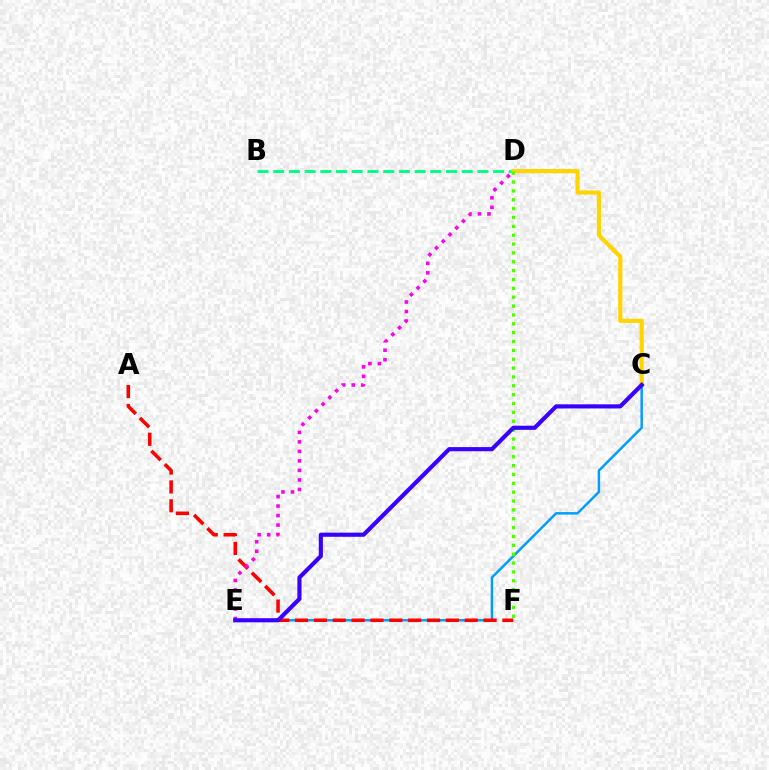{('B', 'D'): [{'color': '#00ff86', 'line_style': 'dashed', 'thickness': 2.13}], ('C', 'E'): [{'color': '#009eff', 'line_style': 'solid', 'thickness': 1.78}, {'color': '#3700ff', 'line_style': 'solid', 'thickness': 2.98}], ('C', 'D'): [{'color': '#ffd500', 'line_style': 'solid', 'thickness': 2.99}], ('D', 'F'): [{'color': '#4fff00', 'line_style': 'dotted', 'thickness': 2.41}], ('A', 'F'): [{'color': '#ff0000', 'line_style': 'dashed', 'thickness': 2.56}], ('D', 'E'): [{'color': '#ff00ed', 'line_style': 'dotted', 'thickness': 2.58}]}